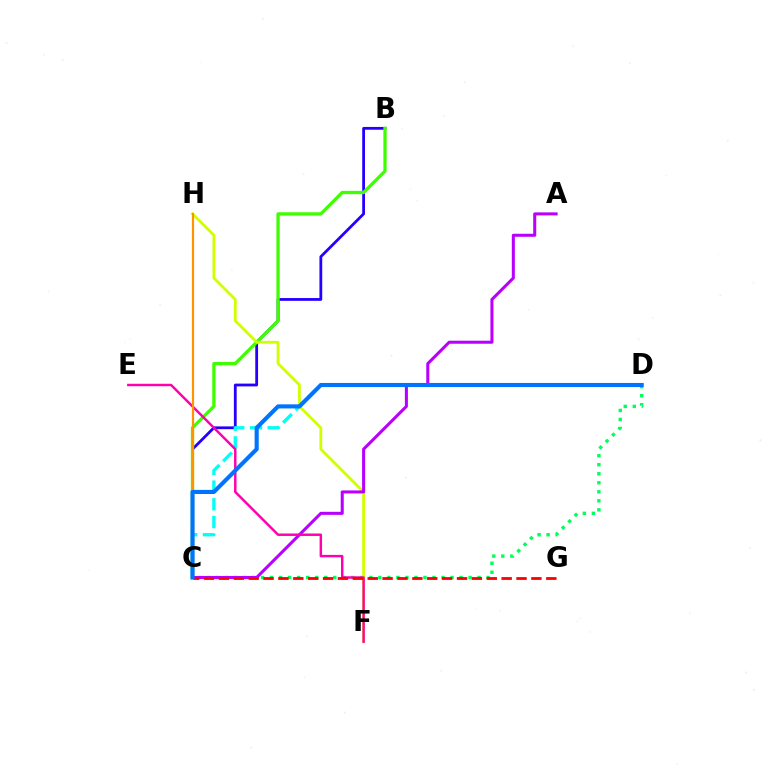{('B', 'C'): [{'color': '#2500ff', 'line_style': 'solid', 'thickness': 2.01}, {'color': '#3dff00', 'line_style': 'solid', 'thickness': 2.37}], ('C', 'D'): [{'color': '#00ff5c', 'line_style': 'dotted', 'thickness': 2.45}, {'color': '#00fff6', 'line_style': 'dashed', 'thickness': 2.4}, {'color': '#0074ff', 'line_style': 'solid', 'thickness': 2.96}], ('F', 'H'): [{'color': '#d1ff00', 'line_style': 'solid', 'thickness': 2.02}], ('A', 'C'): [{'color': '#b900ff', 'line_style': 'solid', 'thickness': 2.19}], ('E', 'F'): [{'color': '#ff00ac', 'line_style': 'solid', 'thickness': 1.77}], ('C', 'H'): [{'color': '#ff9400', 'line_style': 'solid', 'thickness': 1.58}], ('C', 'G'): [{'color': '#ff0000', 'line_style': 'dashed', 'thickness': 2.02}]}